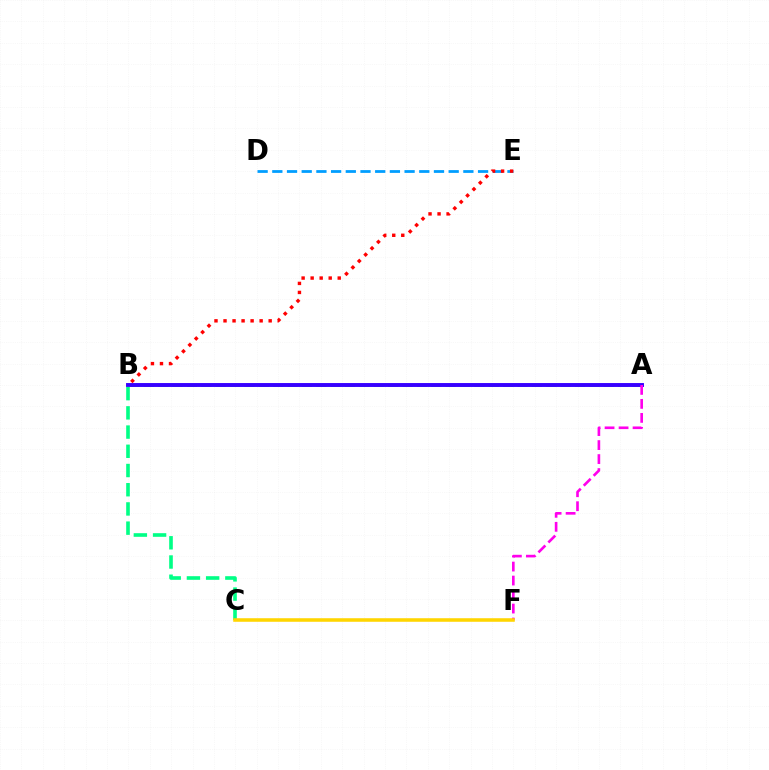{('A', 'B'): [{'color': '#4fff00', 'line_style': 'dashed', 'thickness': 1.95}, {'color': '#3700ff', 'line_style': 'solid', 'thickness': 2.82}], ('B', 'C'): [{'color': '#00ff86', 'line_style': 'dashed', 'thickness': 2.61}], ('A', 'F'): [{'color': '#ff00ed', 'line_style': 'dashed', 'thickness': 1.9}], ('D', 'E'): [{'color': '#009eff', 'line_style': 'dashed', 'thickness': 2.0}], ('C', 'F'): [{'color': '#ffd500', 'line_style': 'solid', 'thickness': 2.56}], ('B', 'E'): [{'color': '#ff0000', 'line_style': 'dotted', 'thickness': 2.45}]}